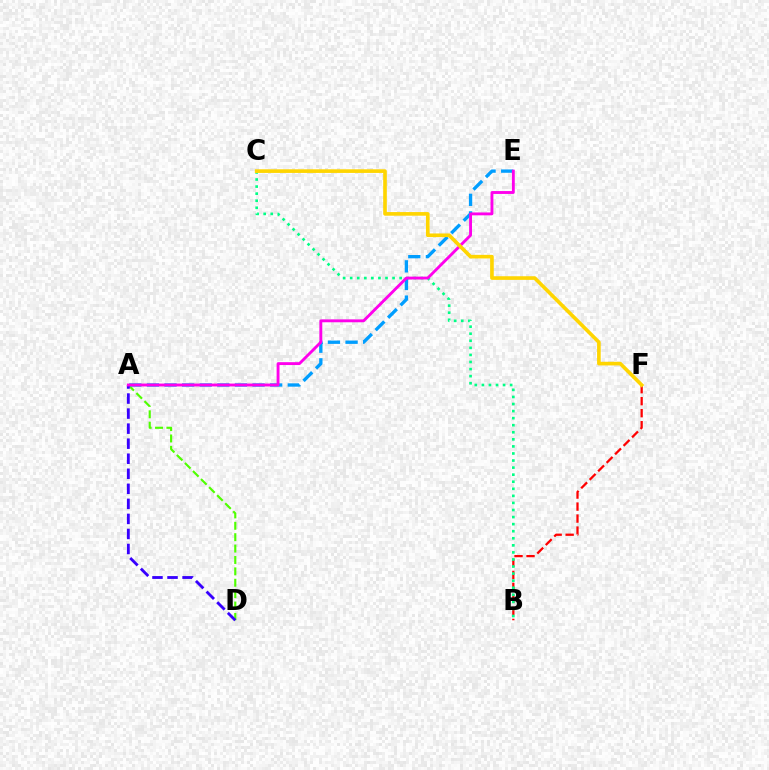{('B', 'F'): [{'color': '#ff0000', 'line_style': 'dashed', 'thickness': 1.63}], ('A', 'D'): [{'color': '#4fff00', 'line_style': 'dashed', 'thickness': 1.55}, {'color': '#3700ff', 'line_style': 'dashed', 'thickness': 2.04}], ('B', 'C'): [{'color': '#00ff86', 'line_style': 'dotted', 'thickness': 1.92}], ('A', 'E'): [{'color': '#009eff', 'line_style': 'dashed', 'thickness': 2.39}, {'color': '#ff00ed', 'line_style': 'solid', 'thickness': 2.07}], ('C', 'F'): [{'color': '#ffd500', 'line_style': 'solid', 'thickness': 2.62}]}